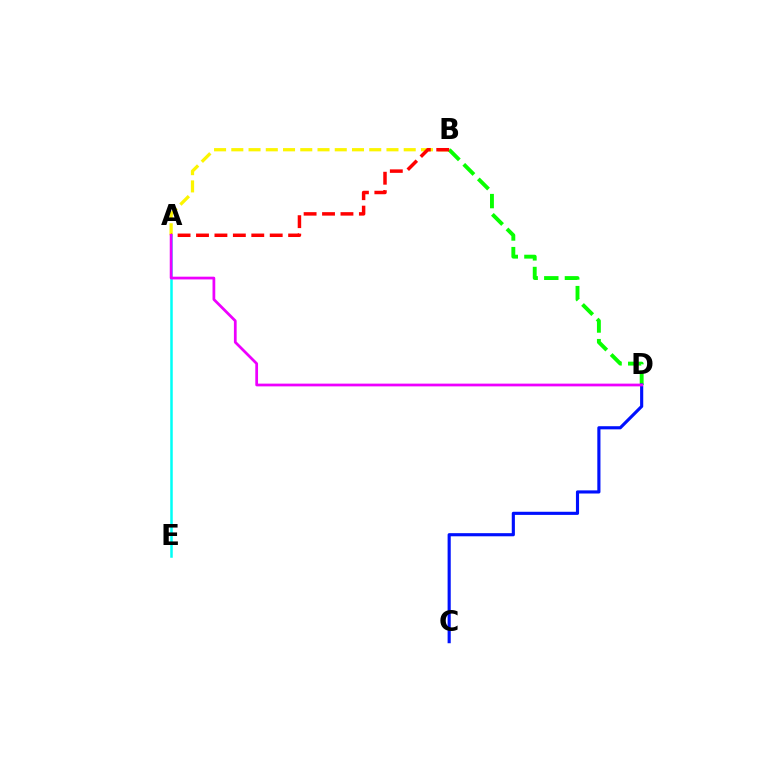{('A', 'B'): [{'color': '#fcf500', 'line_style': 'dashed', 'thickness': 2.34}, {'color': '#ff0000', 'line_style': 'dashed', 'thickness': 2.5}], ('A', 'E'): [{'color': '#00fff6', 'line_style': 'solid', 'thickness': 1.81}], ('B', 'D'): [{'color': '#08ff00', 'line_style': 'dashed', 'thickness': 2.8}], ('C', 'D'): [{'color': '#0010ff', 'line_style': 'solid', 'thickness': 2.26}], ('A', 'D'): [{'color': '#ee00ff', 'line_style': 'solid', 'thickness': 1.97}]}